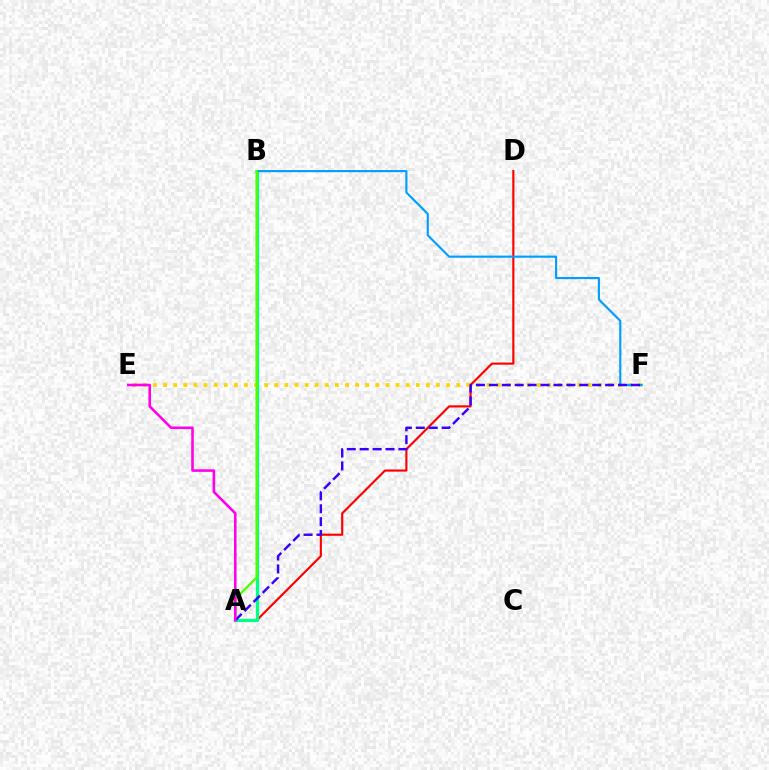{('A', 'D'): [{'color': '#ff0000', 'line_style': 'solid', 'thickness': 1.55}], ('E', 'F'): [{'color': '#ffd500', 'line_style': 'dotted', 'thickness': 2.75}], ('A', 'B'): [{'color': '#00ff86', 'line_style': 'solid', 'thickness': 2.3}, {'color': '#4fff00', 'line_style': 'solid', 'thickness': 1.7}], ('B', 'F'): [{'color': '#009eff', 'line_style': 'solid', 'thickness': 1.54}], ('A', 'F'): [{'color': '#3700ff', 'line_style': 'dashed', 'thickness': 1.75}], ('A', 'E'): [{'color': '#ff00ed', 'line_style': 'solid', 'thickness': 1.86}]}